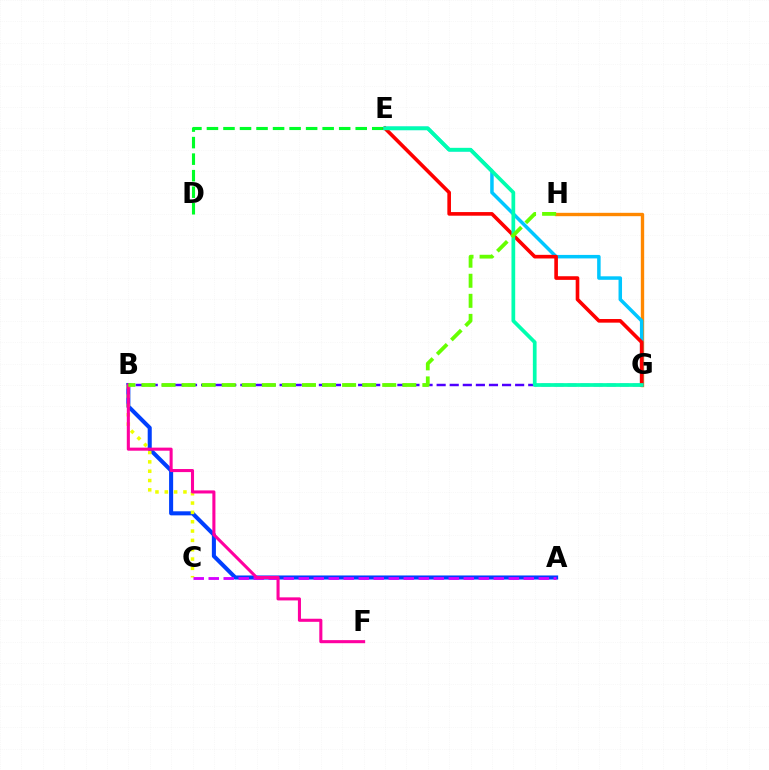{('G', 'H'): [{'color': '#ff8800', 'line_style': 'solid', 'thickness': 2.42}], ('A', 'B'): [{'color': '#003fff', 'line_style': 'solid', 'thickness': 2.92}], ('B', 'G'): [{'color': '#4f00ff', 'line_style': 'dashed', 'thickness': 1.78}], ('B', 'C'): [{'color': '#eeff00', 'line_style': 'dotted', 'thickness': 2.53}], ('D', 'E'): [{'color': '#00ff27', 'line_style': 'dashed', 'thickness': 2.25}], ('E', 'G'): [{'color': '#00c7ff', 'line_style': 'solid', 'thickness': 2.52}, {'color': '#ff0000', 'line_style': 'solid', 'thickness': 2.61}, {'color': '#00ffaf', 'line_style': 'solid', 'thickness': 2.68}], ('A', 'C'): [{'color': '#d600ff', 'line_style': 'dashed', 'thickness': 2.04}], ('B', 'F'): [{'color': '#ff00a0', 'line_style': 'solid', 'thickness': 2.21}], ('B', 'H'): [{'color': '#66ff00', 'line_style': 'dashed', 'thickness': 2.73}]}